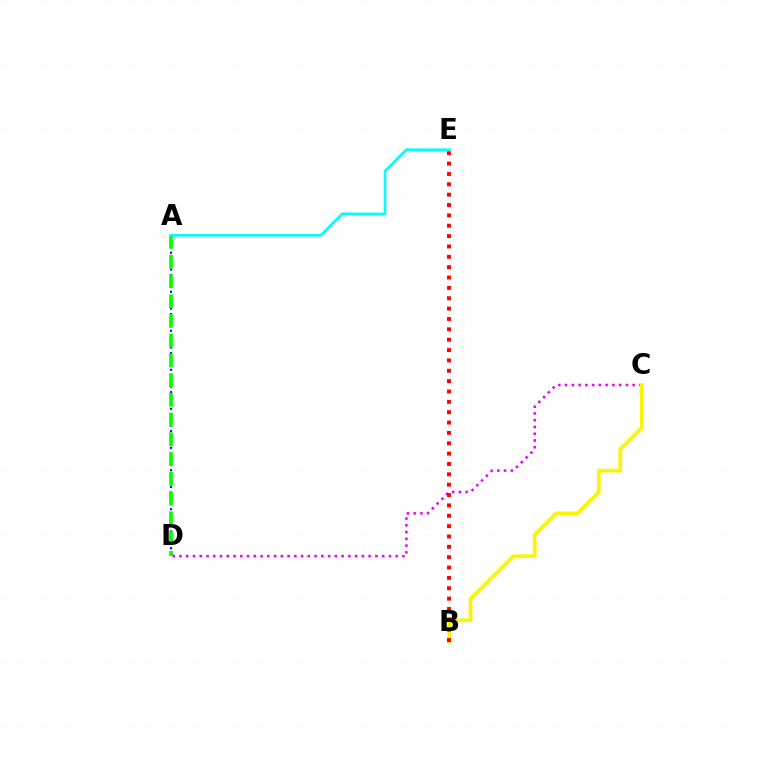{('C', 'D'): [{'color': '#ee00ff', 'line_style': 'dotted', 'thickness': 1.84}], ('B', 'C'): [{'color': '#fcf500', 'line_style': 'solid', 'thickness': 2.65}], ('A', 'D'): [{'color': '#0010ff', 'line_style': 'dotted', 'thickness': 1.51}, {'color': '#08ff00', 'line_style': 'dashed', 'thickness': 2.68}], ('A', 'E'): [{'color': '#00fff6', 'line_style': 'solid', 'thickness': 1.9}], ('B', 'E'): [{'color': '#ff0000', 'line_style': 'dotted', 'thickness': 2.81}]}